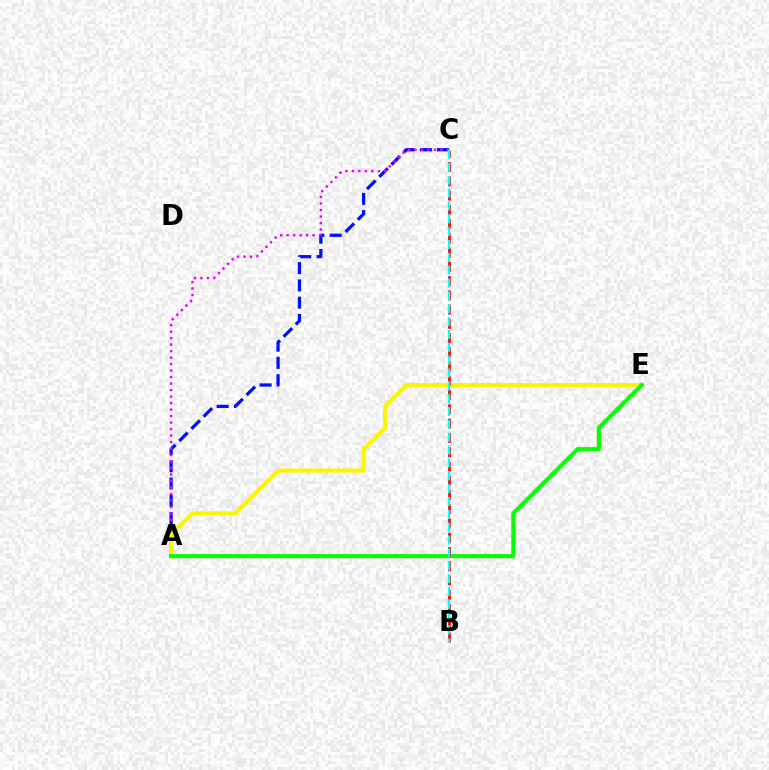{('A', 'C'): [{'color': '#0010ff', 'line_style': 'dashed', 'thickness': 2.35}, {'color': '#ee00ff', 'line_style': 'dotted', 'thickness': 1.76}], ('A', 'E'): [{'color': '#fcf500', 'line_style': 'solid', 'thickness': 2.93}, {'color': '#08ff00', 'line_style': 'solid', 'thickness': 2.95}], ('B', 'C'): [{'color': '#ff0000', 'line_style': 'dashed', 'thickness': 1.94}, {'color': '#00fff6', 'line_style': 'dashed', 'thickness': 1.75}]}